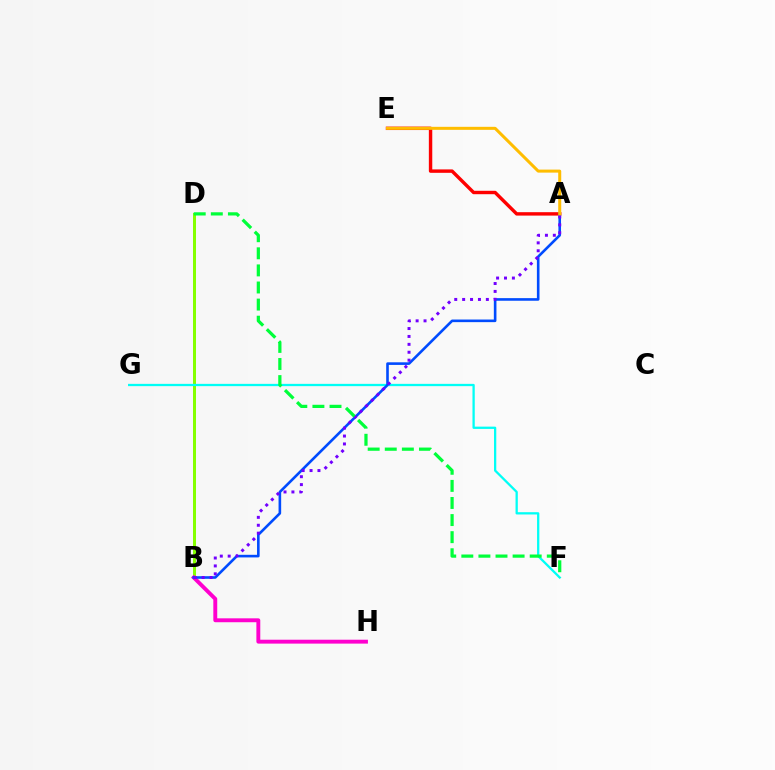{('A', 'E'): [{'color': '#ff0000', 'line_style': 'solid', 'thickness': 2.46}, {'color': '#ffbd00', 'line_style': 'solid', 'thickness': 2.17}], ('B', 'D'): [{'color': '#84ff00', 'line_style': 'solid', 'thickness': 2.16}], ('B', 'H'): [{'color': '#ff00cf', 'line_style': 'solid', 'thickness': 2.81}], ('F', 'G'): [{'color': '#00fff6', 'line_style': 'solid', 'thickness': 1.64}], ('A', 'B'): [{'color': '#004bff', 'line_style': 'solid', 'thickness': 1.88}, {'color': '#7200ff', 'line_style': 'dotted', 'thickness': 2.15}], ('D', 'F'): [{'color': '#00ff39', 'line_style': 'dashed', 'thickness': 2.32}]}